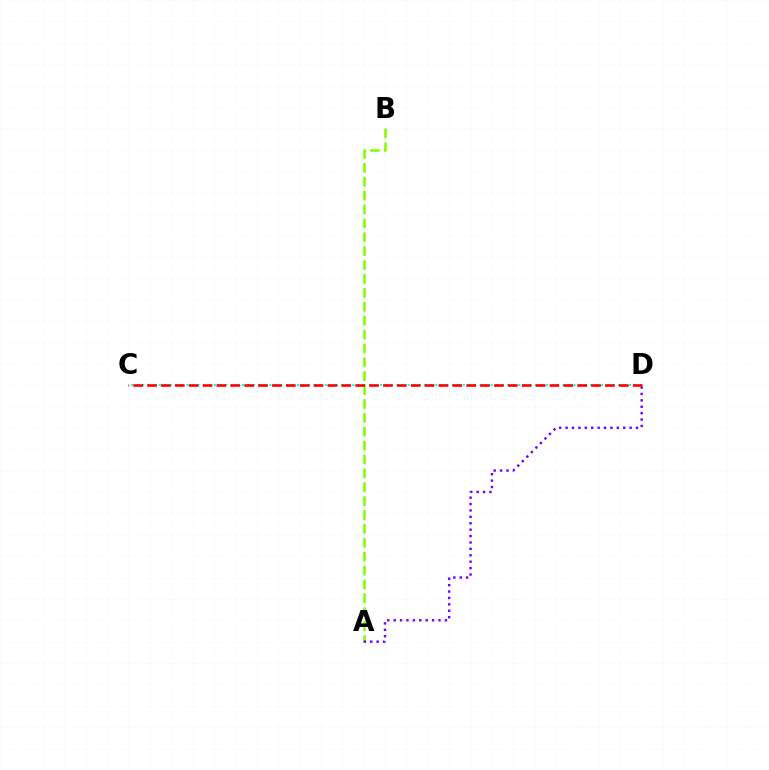{('A', 'B'): [{'color': '#84ff00', 'line_style': 'dashed', 'thickness': 1.89}], ('A', 'D'): [{'color': '#7200ff', 'line_style': 'dotted', 'thickness': 1.74}], ('C', 'D'): [{'color': '#00fff6', 'line_style': 'dotted', 'thickness': 1.5}, {'color': '#ff0000', 'line_style': 'dashed', 'thickness': 1.88}]}